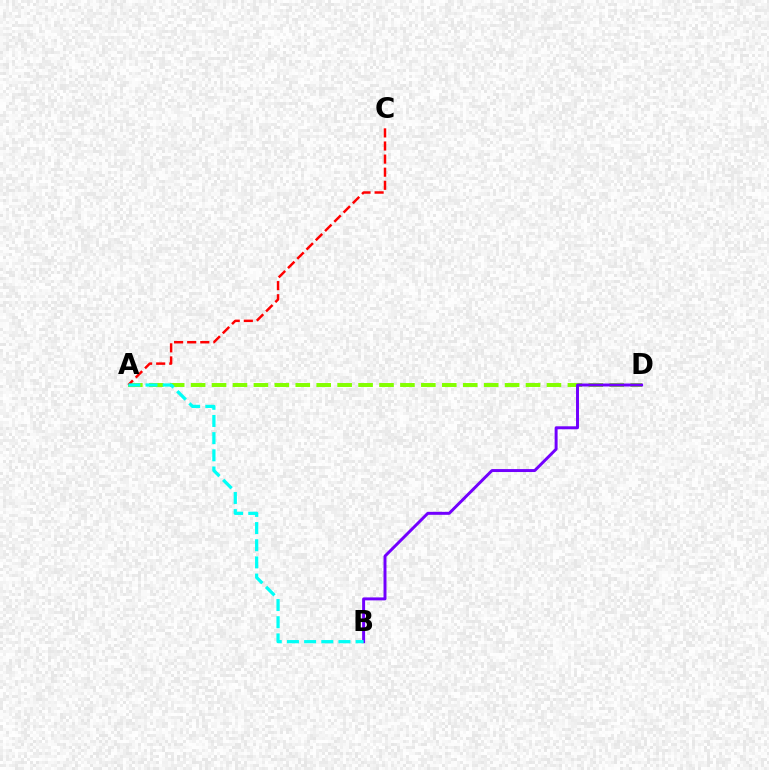{('A', 'D'): [{'color': '#84ff00', 'line_style': 'dashed', 'thickness': 2.84}], ('A', 'C'): [{'color': '#ff0000', 'line_style': 'dashed', 'thickness': 1.78}], ('B', 'D'): [{'color': '#7200ff', 'line_style': 'solid', 'thickness': 2.13}], ('A', 'B'): [{'color': '#00fff6', 'line_style': 'dashed', 'thickness': 2.33}]}